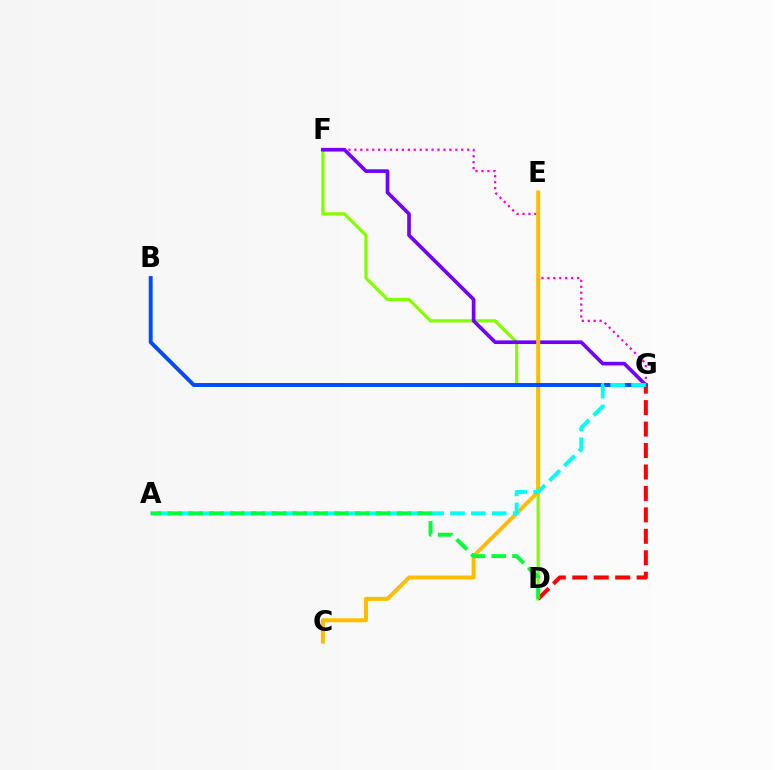{('D', 'F'): [{'color': '#84ff00', 'line_style': 'solid', 'thickness': 2.32}], ('F', 'G'): [{'color': '#ff00cf', 'line_style': 'dotted', 'thickness': 1.61}, {'color': '#7200ff', 'line_style': 'solid', 'thickness': 2.63}], ('C', 'E'): [{'color': '#ffbd00', 'line_style': 'solid', 'thickness': 2.88}], ('B', 'G'): [{'color': '#004bff', 'line_style': 'solid', 'thickness': 2.82}], ('D', 'G'): [{'color': '#ff0000', 'line_style': 'dashed', 'thickness': 2.91}], ('A', 'G'): [{'color': '#00fff6', 'line_style': 'dashed', 'thickness': 2.84}], ('A', 'D'): [{'color': '#00ff39', 'line_style': 'dashed', 'thickness': 2.83}]}